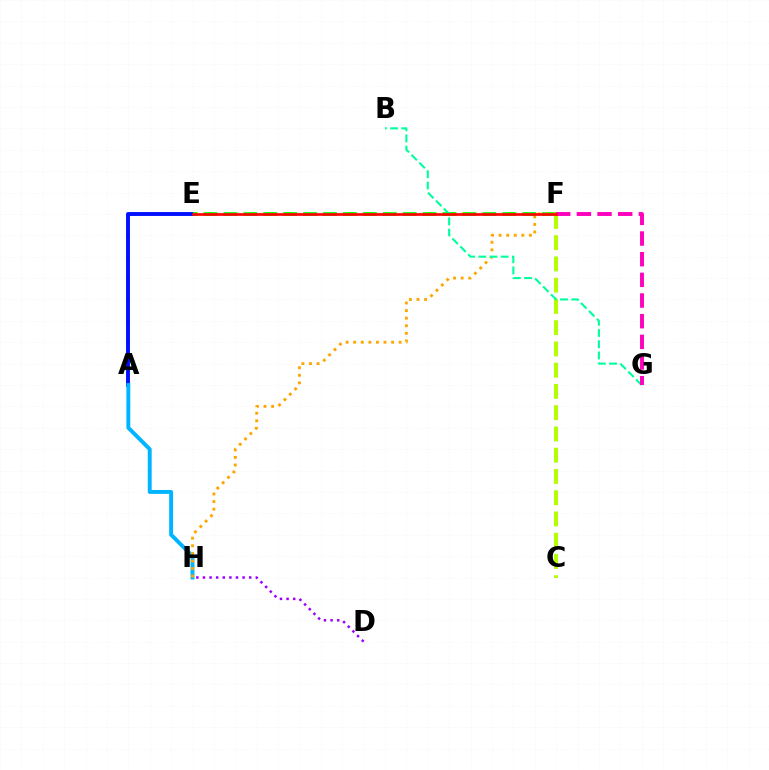{('A', 'E'): [{'color': '#0010ff', 'line_style': 'solid', 'thickness': 2.81}], ('E', 'F'): [{'color': '#08ff00', 'line_style': 'dashed', 'thickness': 2.71}, {'color': '#ff0000', 'line_style': 'solid', 'thickness': 1.92}], ('A', 'H'): [{'color': '#00b5ff', 'line_style': 'solid', 'thickness': 2.81}], ('D', 'H'): [{'color': '#9b00ff', 'line_style': 'dotted', 'thickness': 1.8}], ('F', 'H'): [{'color': '#ffa500', 'line_style': 'dotted', 'thickness': 2.06}], ('C', 'F'): [{'color': '#b3ff00', 'line_style': 'dashed', 'thickness': 2.89}], ('B', 'G'): [{'color': '#00ff9d', 'line_style': 'dashed', 'thickness': 1.52}], ('F', 'G'): [{'color': '#ff00bd', 'line_style': 'dashed', 'thickness': 2.81}]}